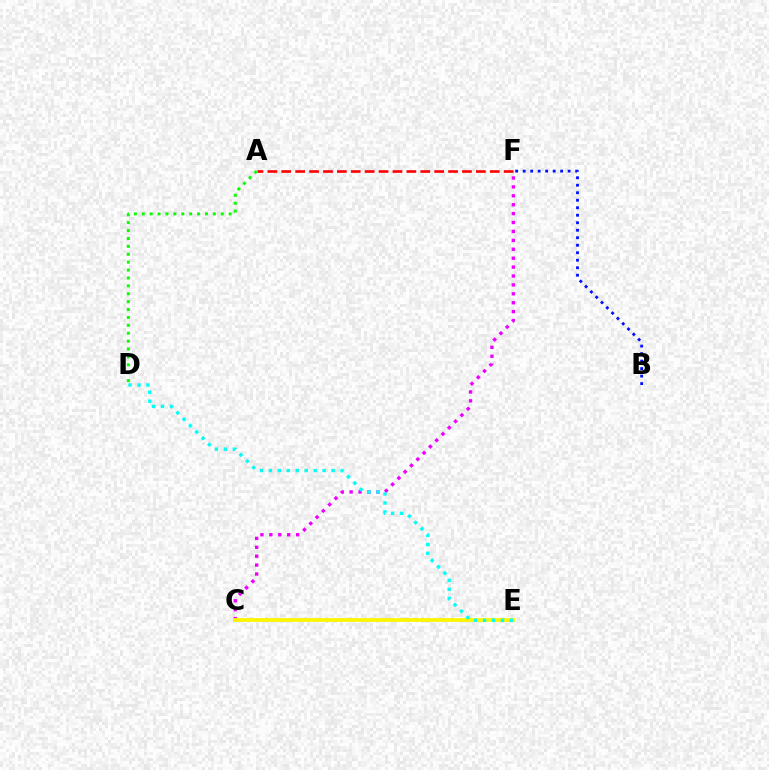{('C', 'F'): [{'color': '#ee00ff', 'line_style': 'dotted', 'thickness': 2.42}], ('A', 'D'): [{'color': '#08ff00', 'line_style': 'dotted', 'thickness': 2.15}], ('B', 'F'): [{'color': '#0010ff', 'line_style': 'dotted', 'thickness': 2.04}], ('A', 'F'): [{'color': '#ff0000', 'line_style': 'dashed', 'thickness': 1.89}], ('C', 'E'): [{'color': '#fcf500', 'line_style': 'solid', 'thickness': 2.73}], ('D', 'E'): [{'color': '#00fff6', 'line_style': 'dotted', 'thickness': 2.44}]}